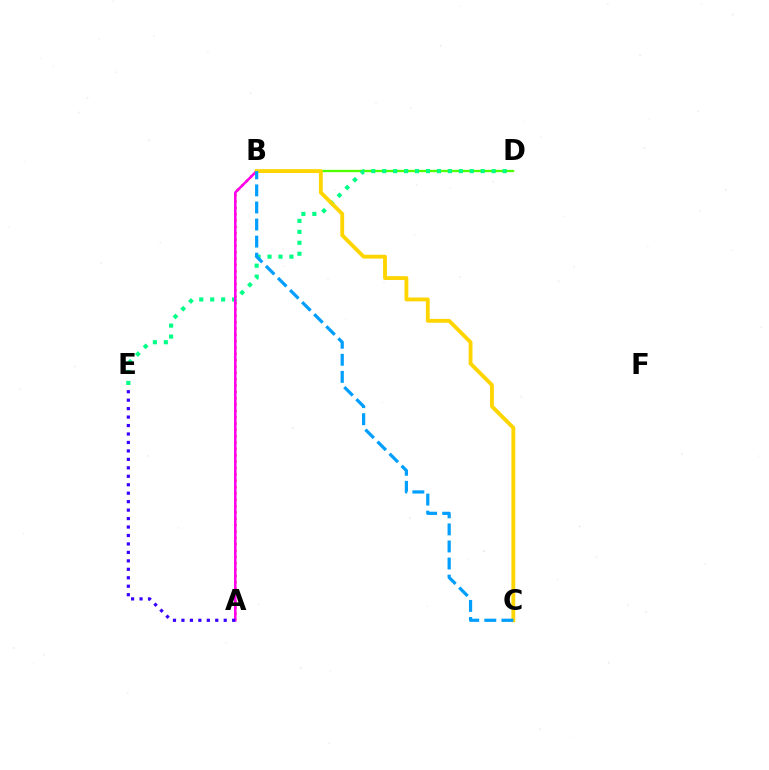{('B', 'D'): [{'color': '#4fff00', 'line_style': 'solid', 'thickness': 1.67}], ('A', 'B'): [{'color': '#ff0000', 'line_style': 'dotted', 'thickness': 1.72}, {'color': '#ff00ed', 'line_style': 'solid', 'thickness': 1.82}], ('D', 'E'): [{'color': '#00ff86', 'line_style': 'dotted', 'thickness': 2.97}], ('A', 'E'): [{'color': '#3700ff', 'line_style': 'dotted', 'thickness': 2.3}], ('B', 'C'): [{'color': '#ffd500', 'line_style': 'solid', 'thickness': 2.77}, {'color': '#009eff', 'line_style': 'dashed', 'thickness': 2.32}]}